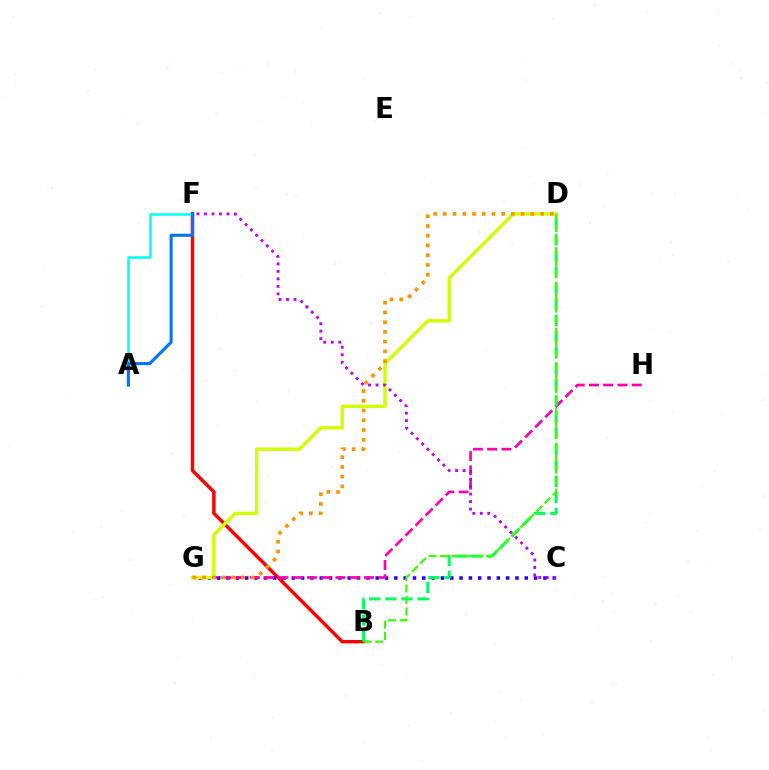{('B', 'F'): [{'color': '#ff0000', 'line_style': 'solid', 'thickness': 2.49}], ('C', 'G'): [{'color': '#2500ff', 'line_style': 'dotted', 'thickness': 2.53}], ('G', 'H'): [{'color': '#ff00ac', 'line_style': 'dashed', 'thickness': 1.94}], ('A', 'F'): [{'color': '#00fff6', 'line_style': 'solid', 'thickness': 1.82}, {'color': '#0074ff', 'line_style': 'solid', 'thickness': 2.22}], ('D', 'G'): [{'color': '#d1ff00', 'line_style': 'solid', 'thickness': 2.42}, {'color': '#ff9400', 'line_style': 'dotted', 'thickness': 2.64}], ('B', 'D'): [{'color': '#00ff5c', 'line_style': 'dashed', 'thickness': 2.19}, {'color': '#3dff00', 'line_style': 'dashed', 'thickness': 1.56}], ('C', 'F'): [{'color': '#b900ff', 'line_style': 'dotted', 'thickness': 2.04}]}